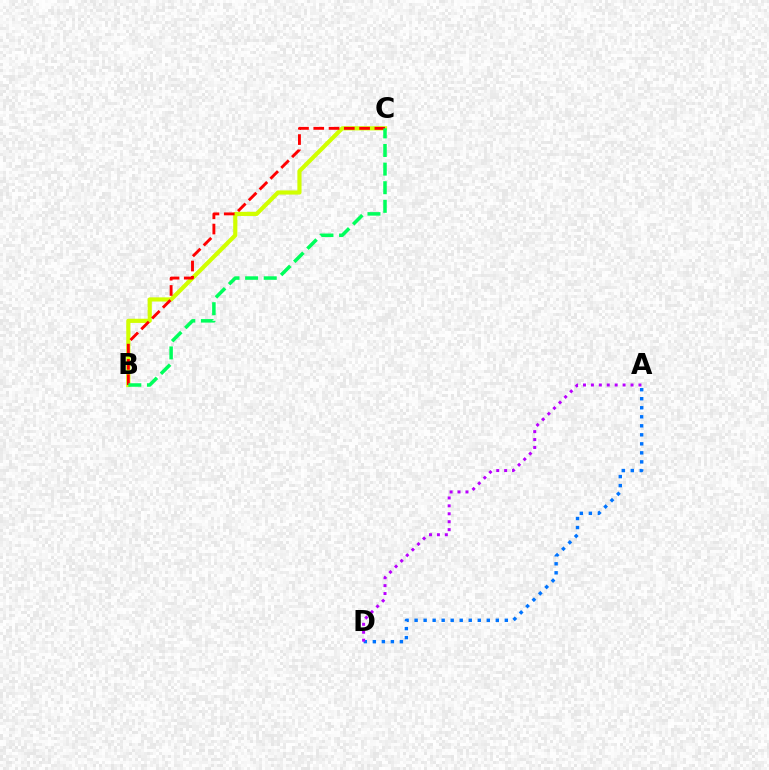{('B', 'C'): [{'color': '#d1ff00', 'line_style': 'solid', 'thickness': 2.99}, {'color': '#ff0000', 'line_style': 'dashed', 'thickness': 2.08}, {'color': '#00ff5c', 'line_style': 'dashed', 'thickness': 2.53}], ('A', 'D'): [{'color': '#0074ff', 'line_style': 'dotted', 'thickness': 2.45}, {'color': '#b900ff', 'line_style': 'dotted', 'thickness': 2.15}]}